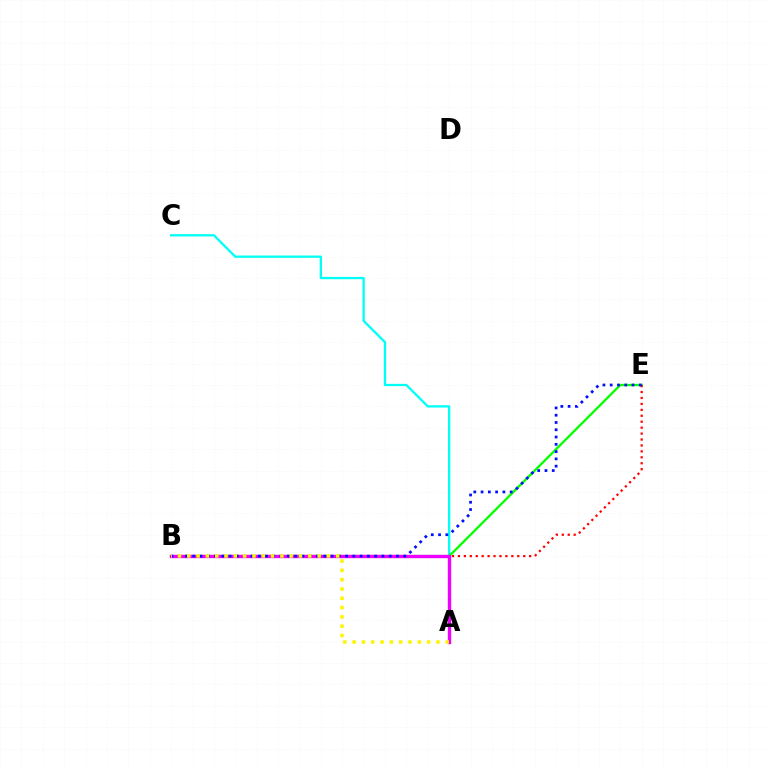{('A', 'C'): [{'color': '#00fff6', 'line_style': 'solid', 'thickness': 1.66}], ('B', 'E'): [{'color': '#08ff00', 'line_style': 'solid', 'thickness': 1.68}, {'color': '#ff0000', 'line_style': 'dotted', 'thickness': 1.61}, {'color': '#0010ff', 'line_style': 'dotted', 'thickness': 1.98}], ('A', 'B'): [{'color': '#ee00ff', 'line_style': 'solid', 'thickness': 2.43}, {'color': '#fcf500', 'line_style': 'dotted', 'thickness': 2.53}]}